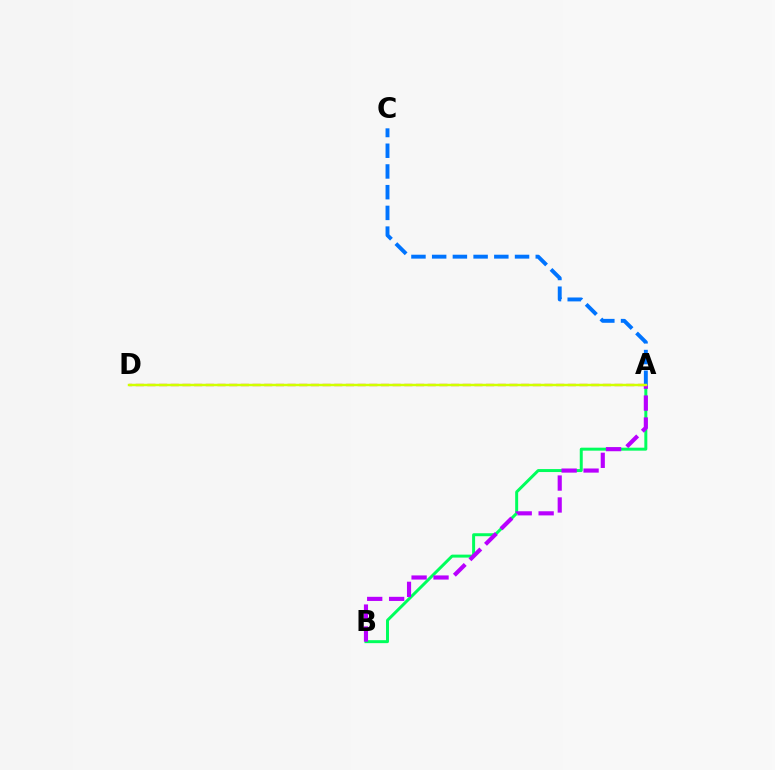{('A', 'B'): [{'color': '#00ff5c', 'line_style': 'solid', 'thickness': 2.14}, {'color': '#b900ff', 'line_style': 'dashed', 'thickness': 2.98}], ('A', 'D'): [{'color': '#ff0000', 'line_style': 'dashed', 'thickness': 1.59}, {'color': '#d1ff00', 'line_style': 'solid', 'thickness': 1.75}], ('A', 'C'): [{'color': '#0074ff', 'line_style': 'dashed', 'thickness': 2.81}]}